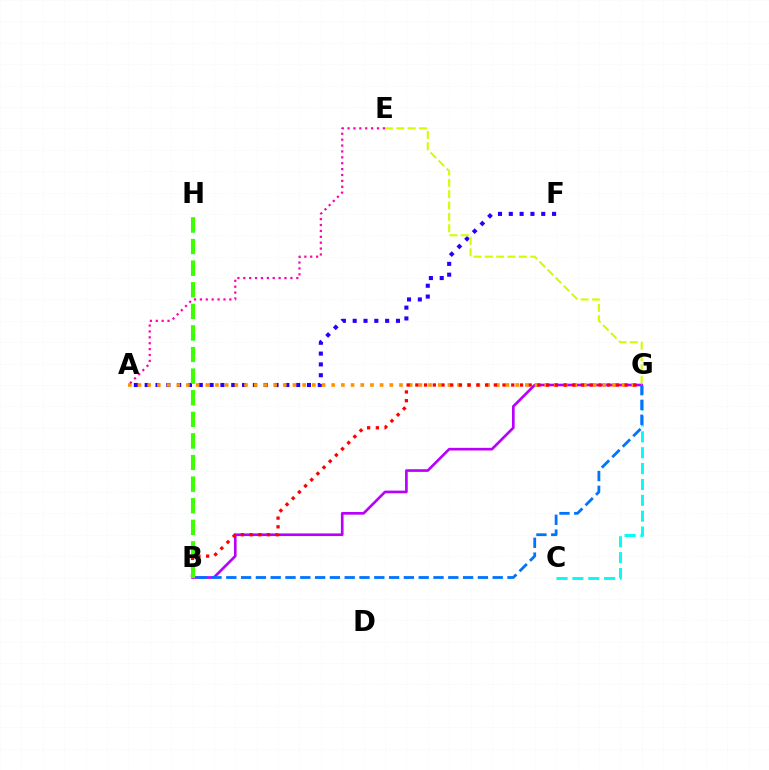{('B', 'G'): [{'color': '#b900ff', 'line_style': 'solid', 'thickness': 1.92}, {'color': '#0074ff', 'line_style': 'dashed', 'thickness': 2.01}, {'color': '#ff0000', 'line_style': 'dotted', 'thickness': 2.37}], ('B', 'H'): [{'color': '#00ff5c', 'line_style': 'dotted', 'thickness': 2.93}, {'color': '#3dff00', 'line_style': 'dashed', 'thickness': 2.93}], ('A', 'F'): [{'color': '#2500ff', 'line_style': 'dotted', 'thickness': 2.94}], ('E', 'G'): [{'color': '#d1ff00', 'line_style': 'dashed', 'thickness': 1.54}], ('A', 'G'): [{'color': '#ff9400', 'line_style': 'dotted', 'thickness': 2.63}], ('C', 'G'): [{'color': '#00fff6', 'line_style': 'dashed', 'thickness': 2.16}], ('A', 'E'): [{'color': '#ff00ac', 'line_style': 'dotted', 'thickness': 1.6}]}